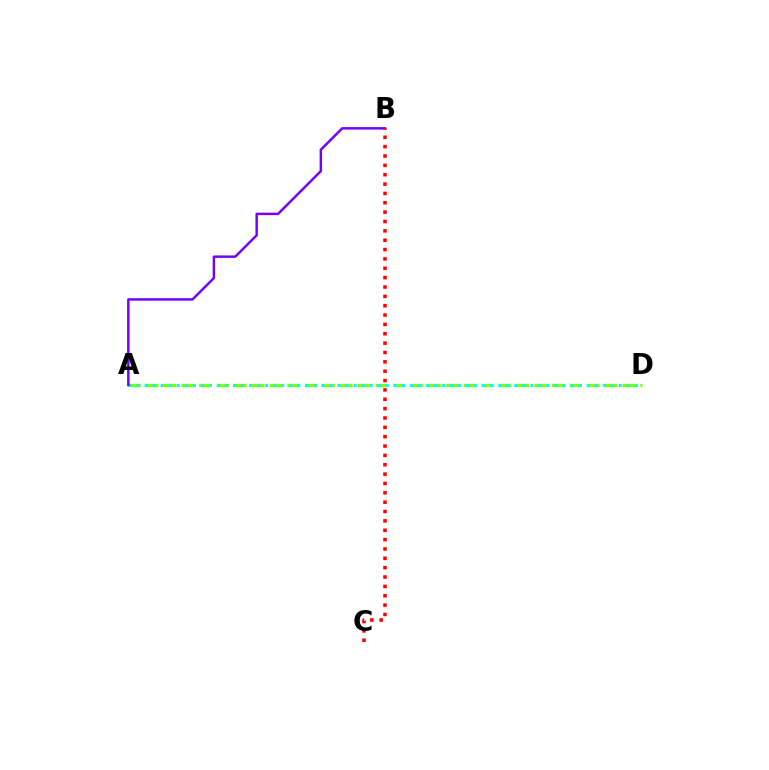{('A', 'D'): [{'color': '#84ff00', 'line_style': 'dashed', 'thickness': 2.4}, {'color': '#00fff6', 'line_style': 'dotted', 'thickness': 2.18}], ('A', 'B'): [{'color': '#7200ff', 'line_style': 'solid', 'thickness': 1.77}], ('B', 'C'): [{'color': '#ff0000', 'line_style': 'dotted', 'thickness': 2.54}]}